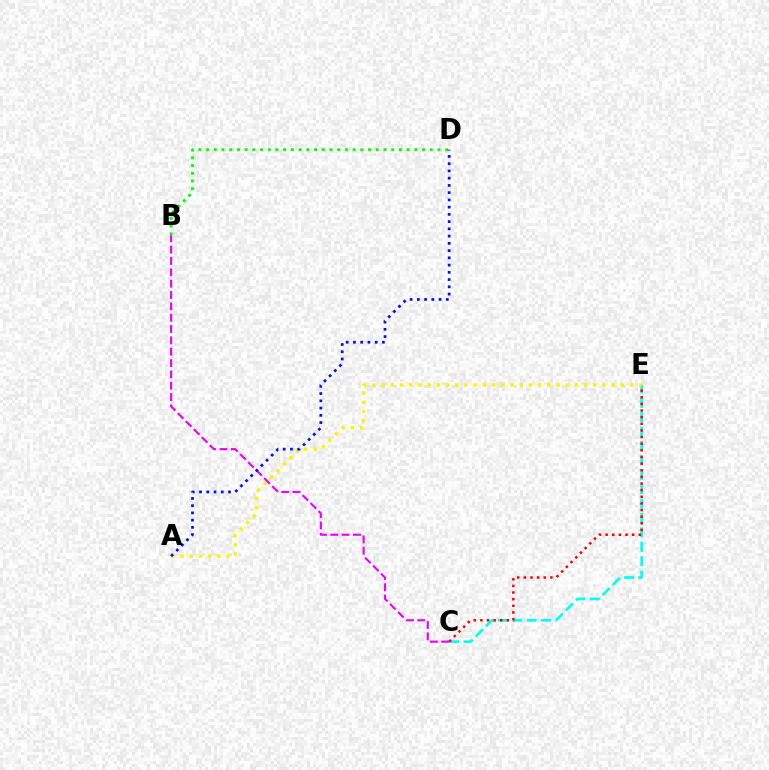{('B', 'D'): [{'color': '#08ff00', 'line_style': 'dotted', 'thickness': 2.1}], ('C', 'E'): [{'color': '#00fff6', 'line_style': 'dashed', 'thickness': 1.96}, {'color': '#ff0000', 'line_style': 'dotted', 'thickness': 1.8}], ('B', 'C'): [{'color': '#ee00ff', 'line_style': 'dashed', 'thickness': 1.54}], ('A', 'E'): [{'color': '#fcf500', 'line_style': 'dotted', 'thickness': 2.5}], ('A', 'D'): [{'color': '#0010ff', 'line_style': 'dotted', 'thickness': 1.97}]}